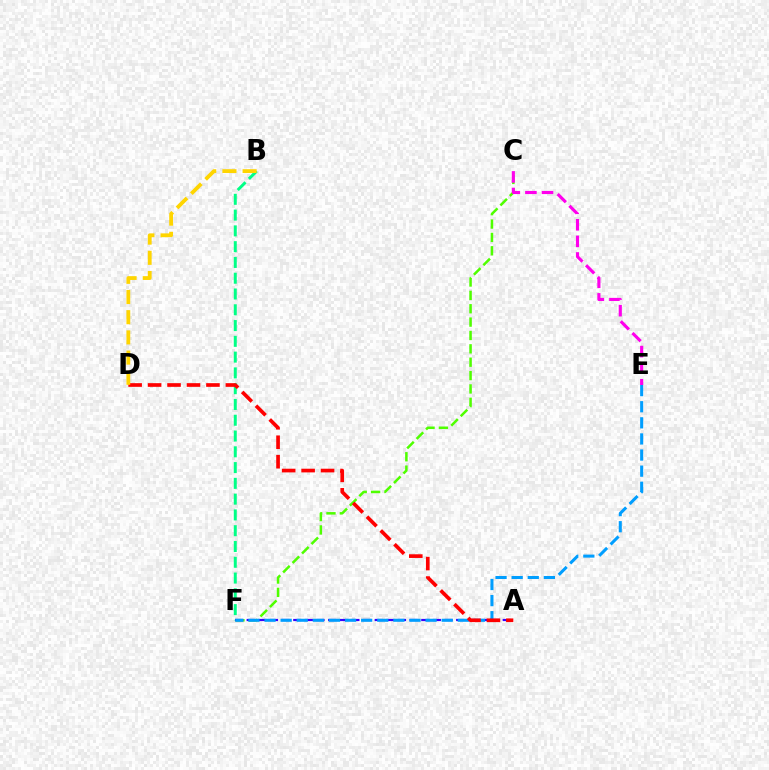{('B', 'F'): [{'color': '#00ff86', 'line_style': 'dashed', 'thickness': 2.14}], ('C', 'F'): [{'color': '#4fff00', 'line_style': 'dashed', 'thickness': 1.82}], ('A', 'F'): [{'color': '#3700ff', 'line_style': 'dashed', 'thickness': 1.58}], ('E', 'F'): [{'color': '#009eff', 'line_style': 'dashed', 'thickness': 2.19}], ('A', 'D'): [{'color': '#ff0000', 'line_style': 'dashed', 'thickness': 2.64}], ('B', 'D'): [{'color': '#ffd500', 'line_style': 'dashed', 'thickness': 2.74}], ('C', 'E'): [{'color': '#ff00ed', 'line_style': 'dashed', 'thickness': 2.25}]}